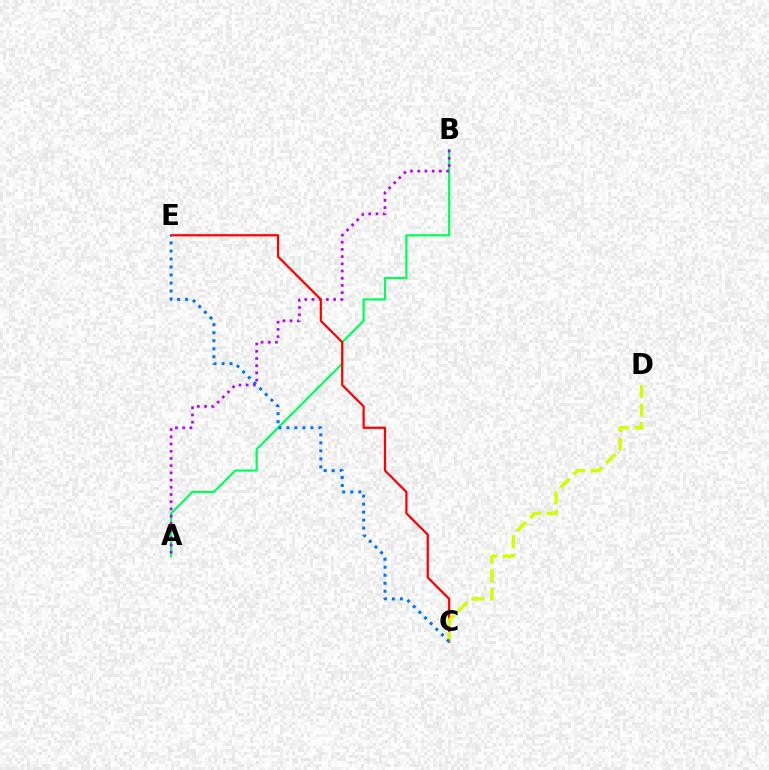{('A', 'B'): [{'color': '#00ff5c', 'line_style': 'solid', 'thickness': 1.58}, {'color': '#b900ff', 'line_style': 'dotted', 'thickness': 1.96}], ('C', 'E'): [{'color': '#ff0000', 'line_style': 'solid', 'thickness': 1.6}, {'color': '#0074ff', 'line_style': 'dotted', 'thickness': 2.17}], ('C', 'D'): [{'color': '#d1ff00', 'line_style': 'dashed', 'thickness': 2.52}]}